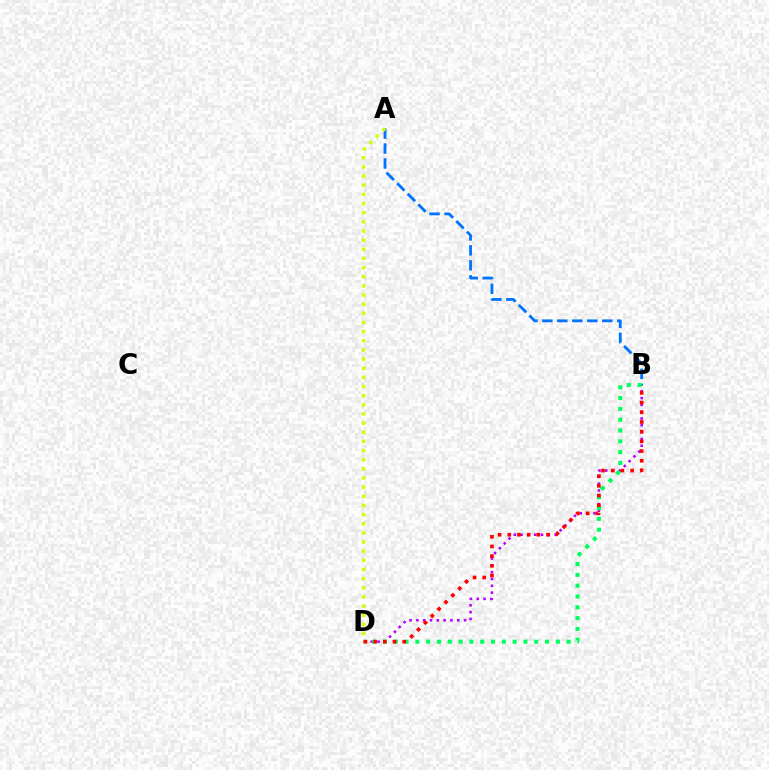{('B', 'D'): [{'color': '#b900ff', 'line_style': 'dotted', 'thickness': 1.85}, {'color': '#00ff5c', 'line_style': 'dotted', 'thickness': 2.94}, {'color': '#ff0000', 'line_style': 'dotted', 'thickness': 2.63}], ('A', 'B'): [{'color': '#0074ff', 'line_style': 'dashed', 'thickness': 2.03}], ('A', 'D'): [{'color': '#d1ff00', 'line_style': 'dotted', 'thickness': 2.49}]}